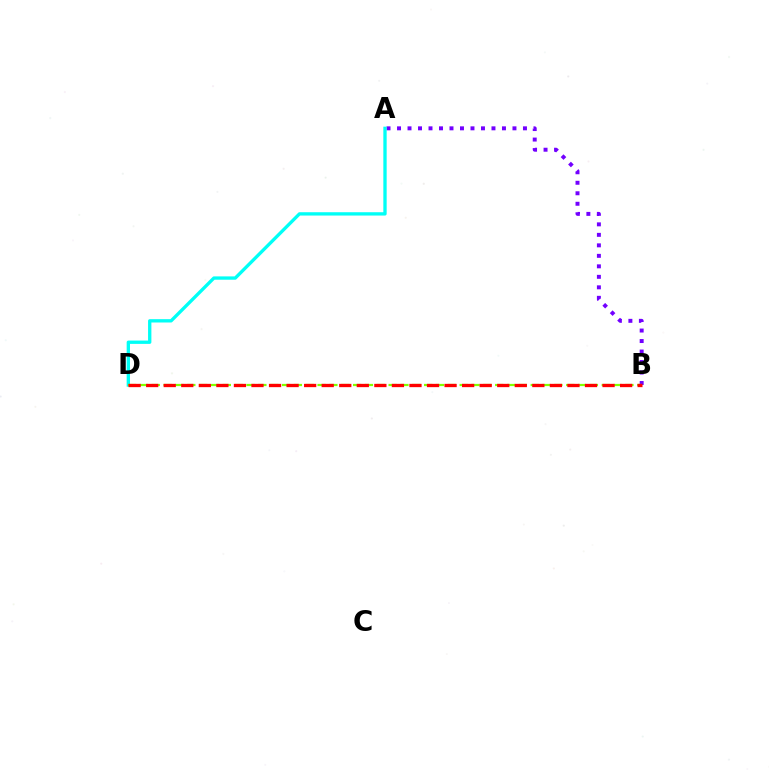{('A', 'B'): [{'color': '#7200ff', 'line_style': 'dotted', 'thickness': 2.85}], ('A', 'D'): [{'color': '#00fff6', 'line_style': 'solid', 'thickness': 2.4}], ('B', 'D'): [{'color': '#84ff00', 'line_style': 'dashed', 'thickness': 1.61}, {'color': '#ff0000', 'line_style': 'dashed', 'thickness': 2.38}]}